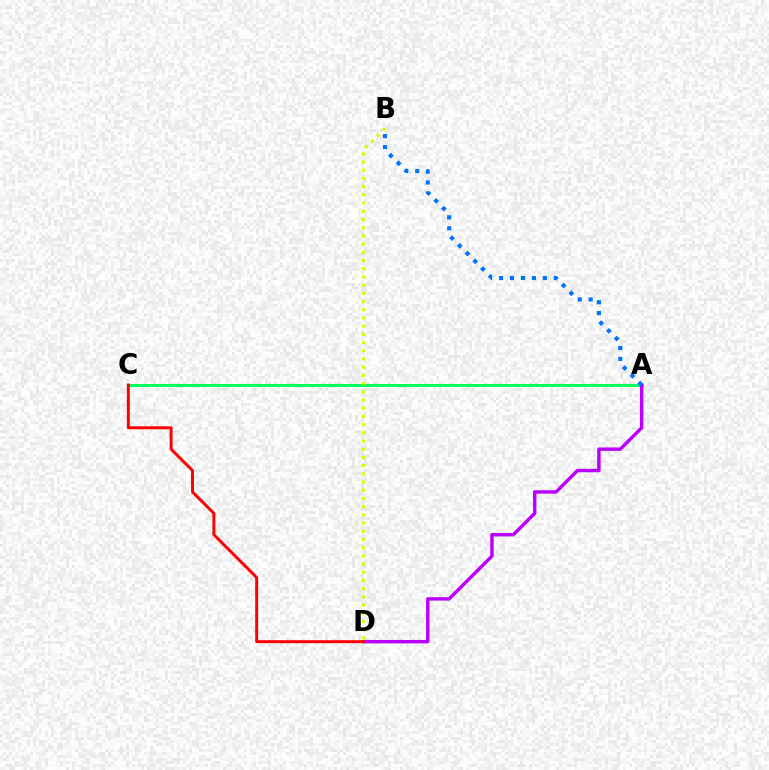{('A', 'C'): [{'color': '#00ff5c', 'line_style': 'solid', 'thickness': 2.16}], ('A', 'D'): [{'color': '#b900ff', 'line_style': 'solid', 'thickness': 2.46}], ('C', 'D'): [{'color': '#ff0000', 'line_style': 'solid', 'thickness': 2.13}], ('B', 'D'): [{'color': '#d1ff00', 'line_style': 'dotted', 'thickness': 2.23}], ('A', 'B'): [{'color': '#0074ff', 'line_style': 'dotted', 'thickness': 2.97}]}